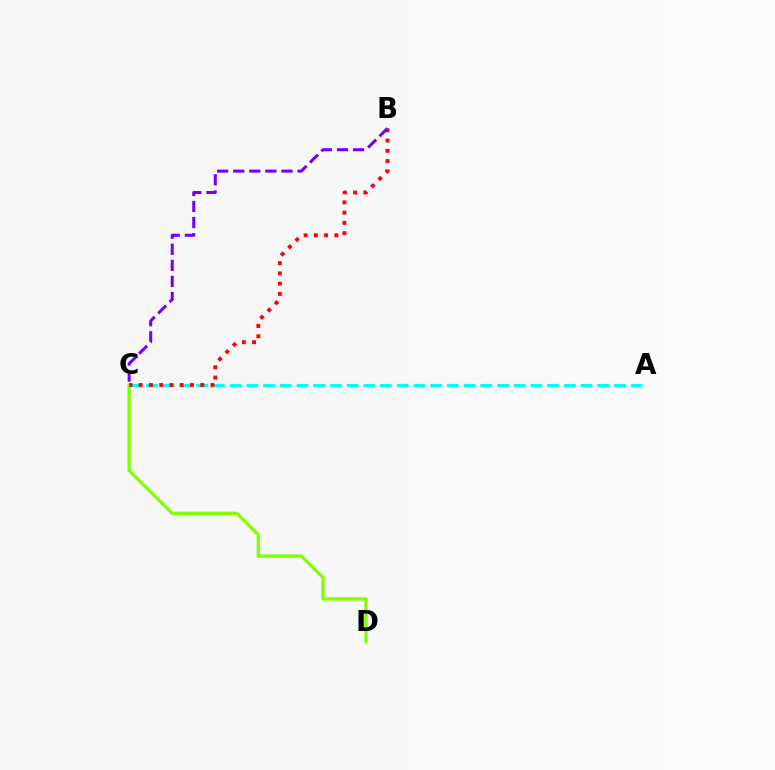{('C', 'D'): [{'color': '#84ff00', 'line_style': 'solid', 'thickness': 2.4}], ('A', 'C'): [{'color': '#00fff6', 'line_style': 'dashed', 'thickness': 2.27}], ('B', 'C'): [{'color': '#ff0000', 'line_style': 'dotted', 'thickness': 2.79}, {'color': '#7200ff', 'line_style': 'dashed', 'thickness': 2.18}]}